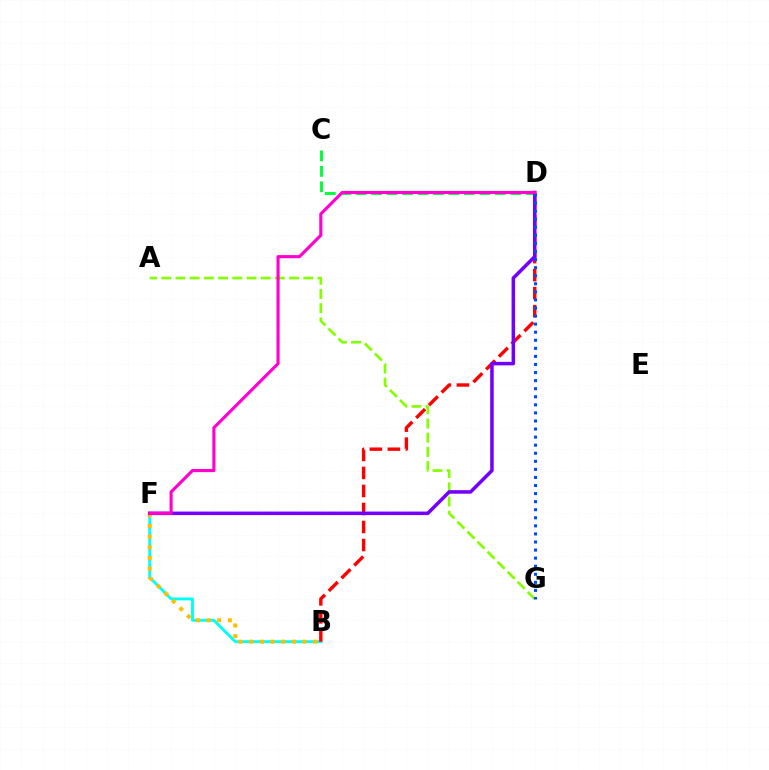{('B', 'F'): [{'color': '#00fff6', 'line_style': 'solid', 'thickness': 2.08}, {'color': '#ffbd00', 'line_style': 'dotted', 'thickness': 2.9}], ('B', 'D'): [{'color': '#ff0000', 'line_style': 'dashed', 'thickness': 2.45}], ('A', 'G'): [{'color': '#84ff00', 'line_style': 'dashed', 'thickness': 1.93}], ('C', 'D'): [{'color': '#00ff39', 'line_style': 'dashed', 'thickness': 2.1}], ('D', 'F'): [{'color': '#7200ff', 'line_style': 'solid', 'thickness': 2.54}, {'color': '#ff00cf', 'line_style': 'solid', 'thickness': 2.25}], ('D', 'G'): [{'color': '#004bff', 'line_style': 'dotted', 'thickness': 2.19}]}